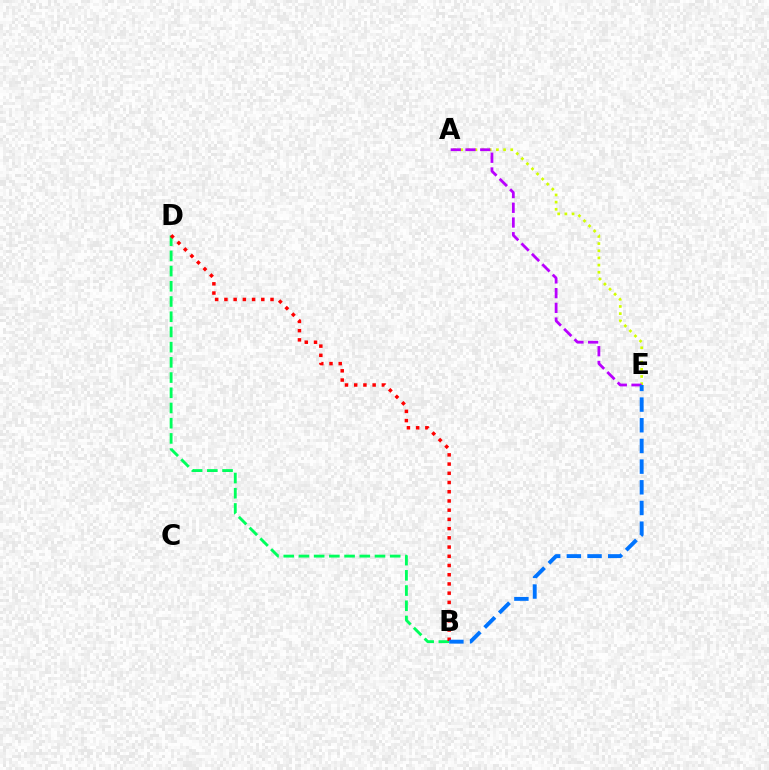{('A', 'E'): [{'color': '#d1ff00', 'line_style': 'dotted', 'thickness': 1.95}, {'color': '#b900ff', 'line_style': 'dashed', 'thickness': 2.0}], ('B', 'D'): [{'color': '#00ff5c', 'line_style': 'dashed', 'thickness': 2.07}, {'color': '#ff0000', 'line_style': 'dotted', 'thickness': 2.5}], ('B', 'E'): [{'color': '#0074ff', 'line_style': 'dashed', 'thickness': 2.81}]}